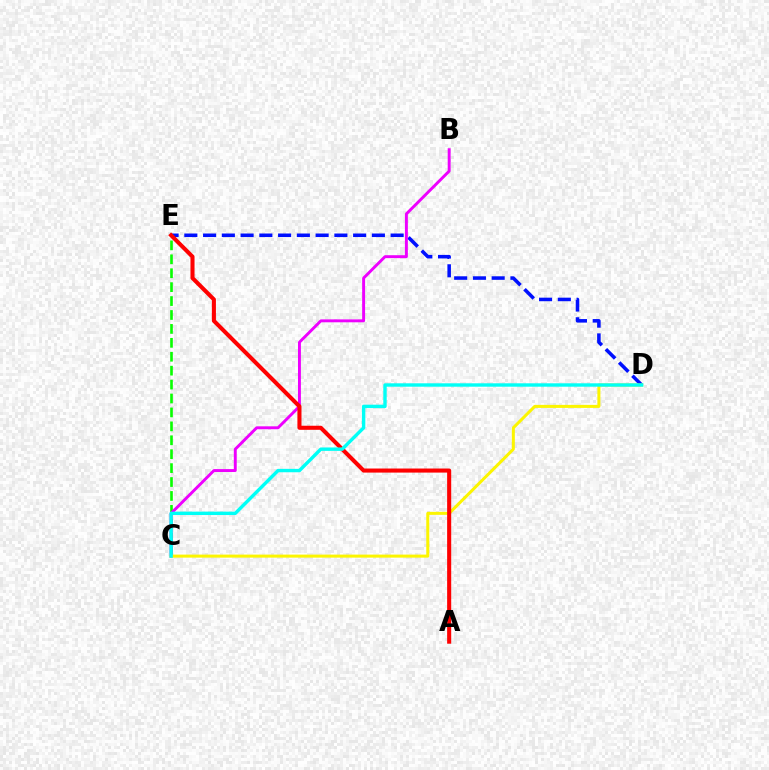{('D', 'E'): [{'color': '#0010ff', 'line_style': 'dashed', 'thickness': 2.55}], ('C', 'E'): [{'color': '#08ff00', 'line_style': 'dashed', 'thickness': 1.89}], ('B', 'C'): [{'color': '#ee00ff', 'line_style': 'solid', 'thickness': 2.11}], ('C', 'D'): [{'color': '#fcf500', 'line_style': 'solid', 'thickness': 2.18}, {'color': '#00fff6', 'line_style': 'solid', 'thickness': 2.45}], ('A', 'E'): [{'color': '#ff0000', 'line_style': 'solid', 'thickness': 2.93}]}